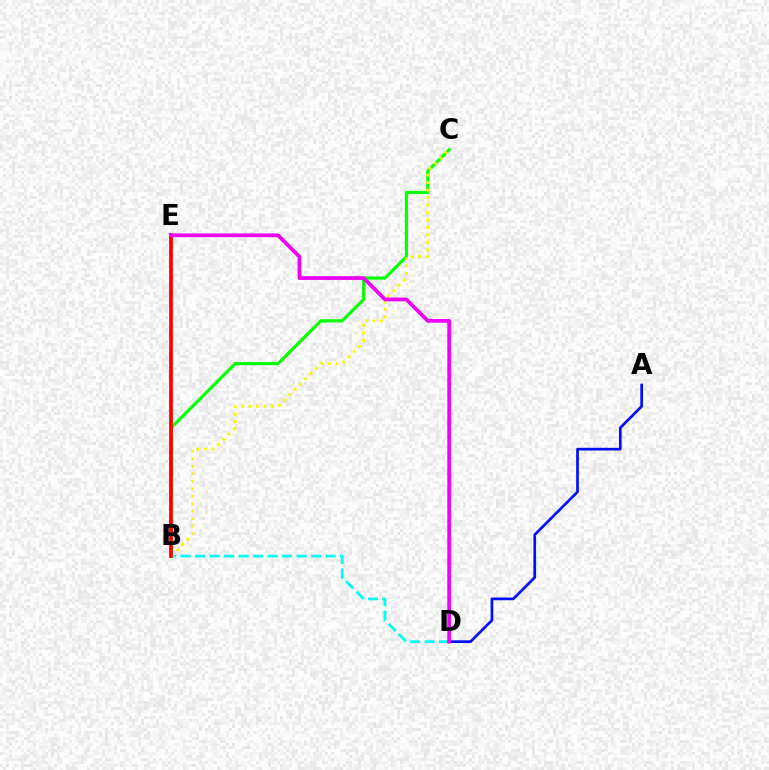{('B', 'C'): [{'color': '#08ff00', 'line_style': 'solid', 'thickness': 2.28}, {'color': '#fcf500', 'line_style': 'dotted', 'thickness': 2.03}], ('B', 'D'): [{'color': '#00fff6', 'line_style': 'dashed', 'thickness': 1.97}], ('A', 'D'): [{'color': '#0010ff', 'line_style': 'solid', 'thickness': 1.94}], ('B', 'E'): [{'color': '#ff0000', 'line_style': 'solid', 'thickness': 2.68}], ('D', 'E'): [{'color': '#ee00ff', 'line_style': 'solid', 'thickness': 2.69}]}